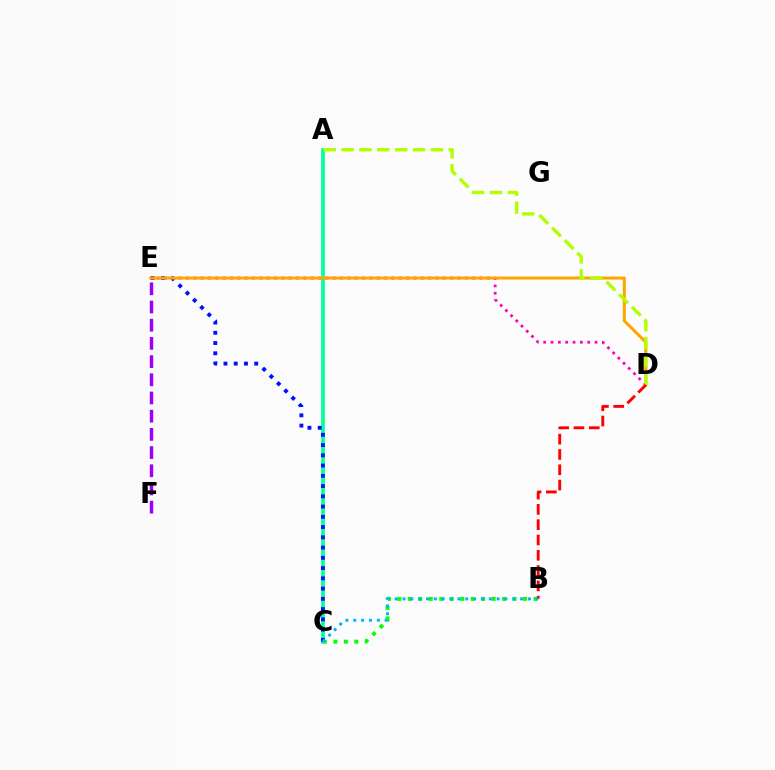{('B', 'C'): [{'color': '#08ff00', 'line_style': 'dotted', 'thickness': 2.85}, {'color': '#00b5ff', 'line_style': 'dotted', 'thickness': 2.13}], ('A', 'C'): [{'color': '#00ff9d', 'line_style': 'solid', 'thickness': 2.67}], ('D', 'E'): [{'color': '#ff00bd', 'line_style': 'dotted', 'thickness': 1.99}, {'color': '#ffa500', 'line_style': 'solid', 'thickness': 2.18}], ('E', 'F'): [{'color': '#9b00ff', 'line_style': 'dashed', 'thickness': 2.47}], ('C', 'E'): [{'color': '#0010ff', 'line_style': 'dotted', 'thickness': 2.79}], ('A', 'D'): [{'color': '#b3ff00', 'line_style': 'dashed', 'thickness': 2.43}], ('B', 'D'): [{'color': '#ff0000', 'line_style': 'dashed', 'thickness': 2.08}]}